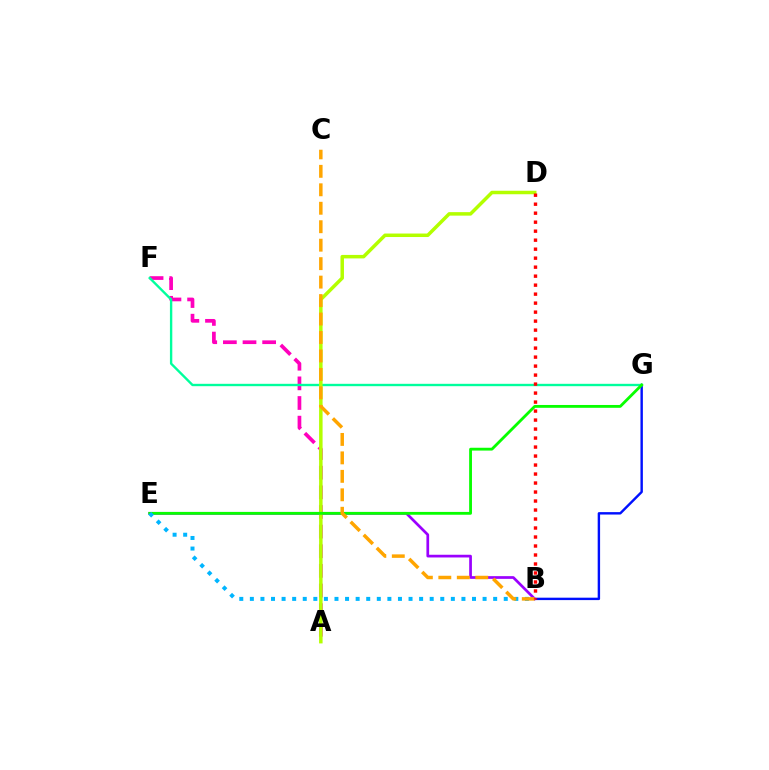{('B', 'G'): [{'color': '#0010ff', 'line_style': 'solid', 'thickness': 1.74}], ('B', 'E'): [{'color': '#9b00ff', 'line_style': 'solid', 'thickness': 1.95}, {'color': '#00b5ff', 'line_style': 'dotted', 'thickness': 2.87}], ('A', 'F'): [{'color': '#ff00bd', 'line_style': 'dashed', 'thickness': 2.67}], ('F', 'G'): [{'color': '#00ff9d', 'line_style': 'solid', 'thickness': 1.71}], ('A', 'D'): [{'color': '#b3ff00', 'line_style': 'solid', 'thickness': 2.52}], ('E', 'G'): [{'color': '#08ff00', 'line_style': 'solid', 'thickness': 2.03}], ('B', 'C'): [{'color': '#ffa500', 'line_style': 'dashed', 'thickness': 2.51}], ('B', 'D'): [{'color': '#ff0000', 'line_style': 'dotted', 'thickness': 2.44}]}